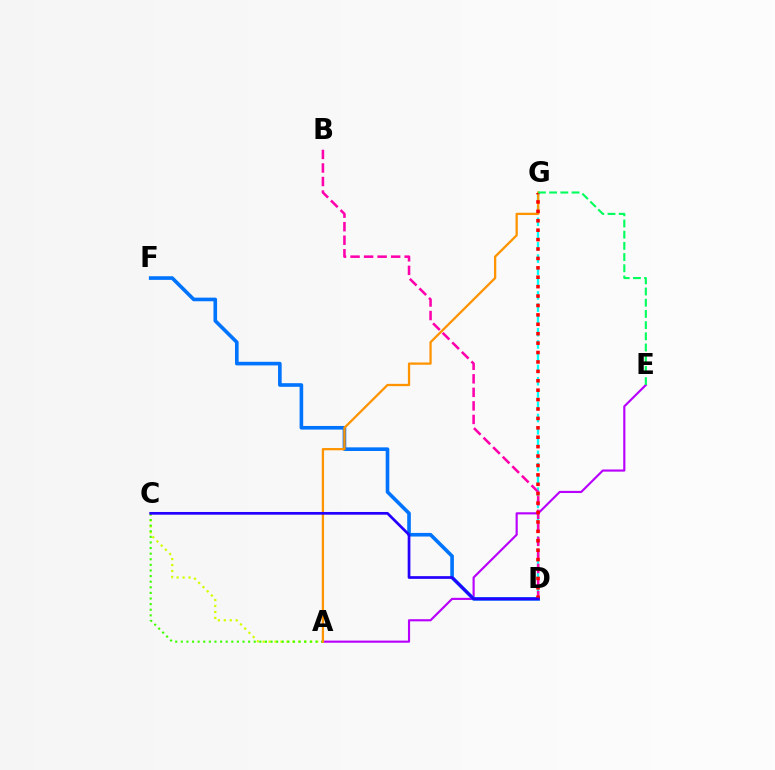{('A', 'C'): [{'color': '#d1ff00', 'line_style': 'dotted', 'thickness': 1.62}, {'color': '#3dff00', 'line_style': 'dotted', 'thickness': 1.52}], ('A', 'E'): [{'color': '#b900ff', 'line_style': 'solid', 'thickness': 1.55}], ('D', 'F'): [{'color': '#0074ff', 'line_style': 'solid', 'thickness': 2.61}], ('D', 'G'): [{'color': '#00fff6', 'line_style': 'dashed', 'thickness': 1.67}, {'color': '#ff0000', 'line_style': 'dotted', 'thickness': 2.56}], ('A', 'G'): [{'color': '#ff9400', 'line_style': 'solid', 'thickness': 1.65}], ('B', 'D'): [{'color': '#ff00ac', 'line_style': 'dashed', 'thickness': 1.84}], ('E', 'G'): [{'color': '#00ff5c', 'line_style': 'dashed', 'thickness': 1.52}], ('C', 'D'): [{'color': '#2500ff', 'line_style': 'solid', 'thickness': 1.95}]}